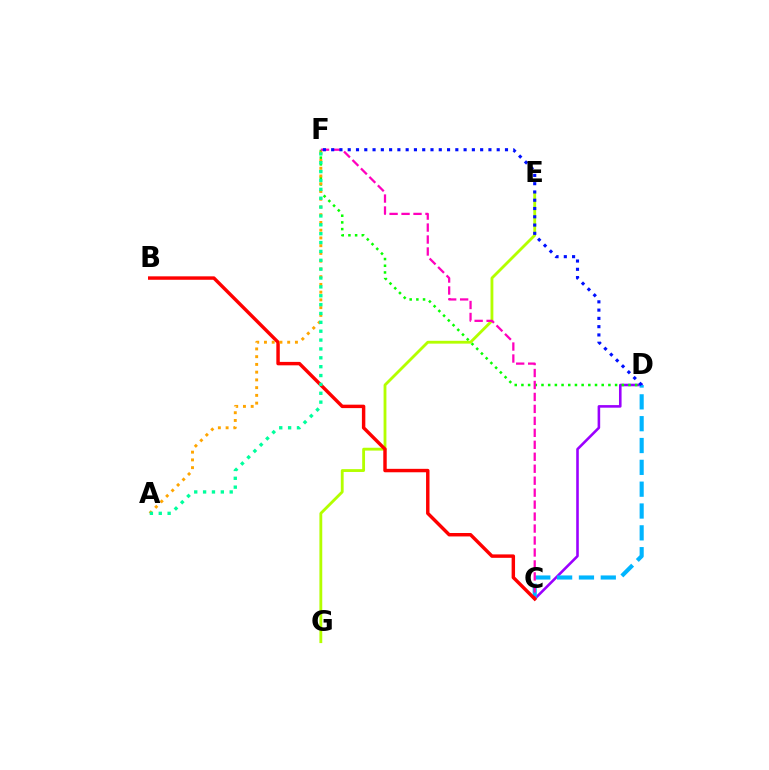{('C', 'D'): [{'color': '#9b00ff', 'line_style': 'solid', 'thickness': 1.86}, {'color': '#00b5ff', 'line_style': 'dashed', 'thickness': 2.97}], ('D', 'F'): [{'color': '#08ff00', 'line_style': 'dotted', 'thickness': 1.82}, {'color': '#0010ff', 'line_style': 'dotted', 'thickness': 2.25}], ('E', 'G'): [{'color': '#b3ff00', 'line_style': 'solid', 'thickness': 2.04}], ('C', 'F'): [{'color': '#ff00bd', 'line_style': 'dashed', 'thickness': 1.63}], ('B', 'C'): [{'color': '#ff0000', 'line_style': 'solid', 'thickness': 2.47}], ('A', 'F'): [{'color': '#ffa500', 'line_style': 'dotted', 'thickness': 2.1}, {'color': '#00ff9d', 'line_style': 'dotted', 'thickness': 2.41}]}